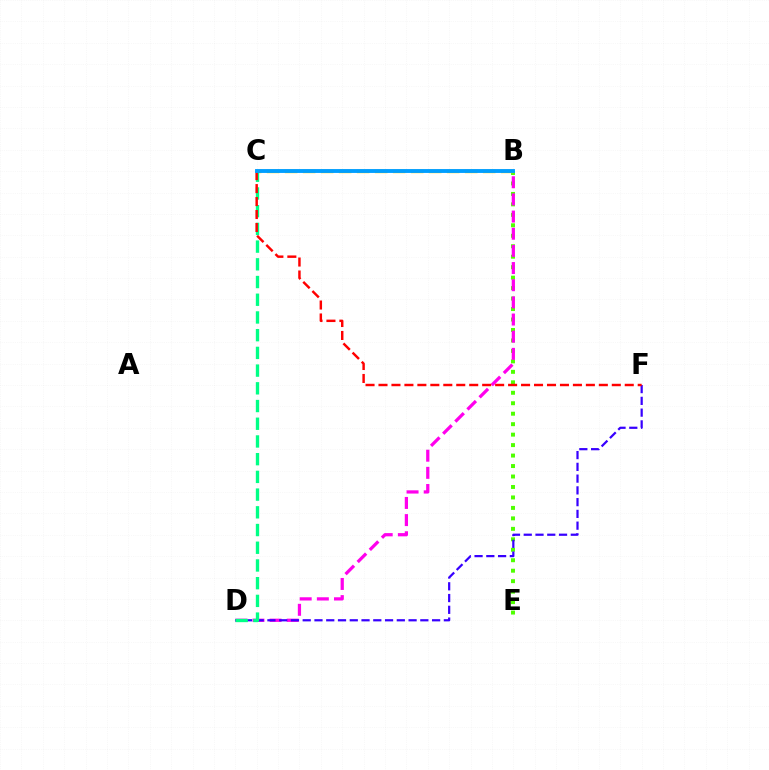{('B', 'E'): [{'color': '#4fff00', 'line_style': 'dotted', 'thickness': 2.84}], ('B', 'D'): [{'color': '#ff00ed', 'line_style': 'dashed', 'thickness': 2.33}], ('D', 'F'): [{'color': '#3700ff', 'line_style': 'dashed', 'thickness': 1.6}], ('B', 'C'): [{'color': '#ffd500', 'line_style': 'dashed', 'thickness': 2.45}, {'color': '#009eff', 'line_style': 'solid', 'thickness': 2.79}], ('C', 'D'): [{'color': '#00ff86', 'line_style': 'dashed', 'thickness': 2.41}], ('C', 'F'): [{'color': '#ff0000', 'line_style': 'dashed', 'thickness': 1.76}]}